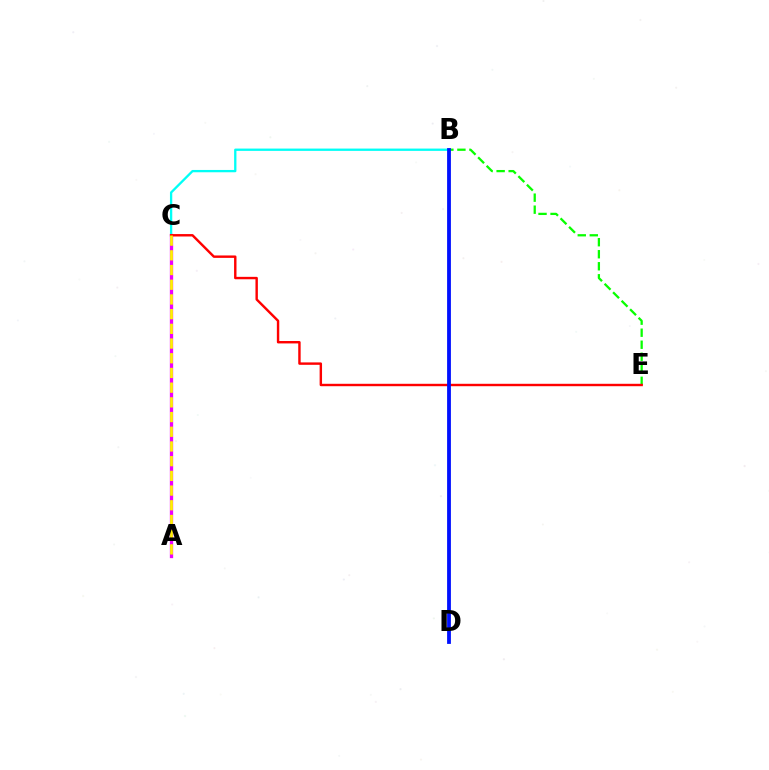{('B', 'E'): [{'color': '#08ff00', 'line_style': 'dashed', 'thickness': 1.63}], ('A', 'C'): [{'color': '#ee00ff', 'line_style': 'solid', 'thickness': 2.37}, {'color': '#fcf500', 'line_style': 'dashed', 'thickness': 2.0}], ('B', 'C'): [{'color': '#00fff6', 'line_style': 'solid', 'thickness': 1.66}], ('C', 'E'): [{'color': '#ff0000', 'line_style': 'solid', 'thickness': 1.74}], ('B', 'D'): [{'color': '#0010ff', 'line_style': 'solid', 'thickness': 2.74}]}